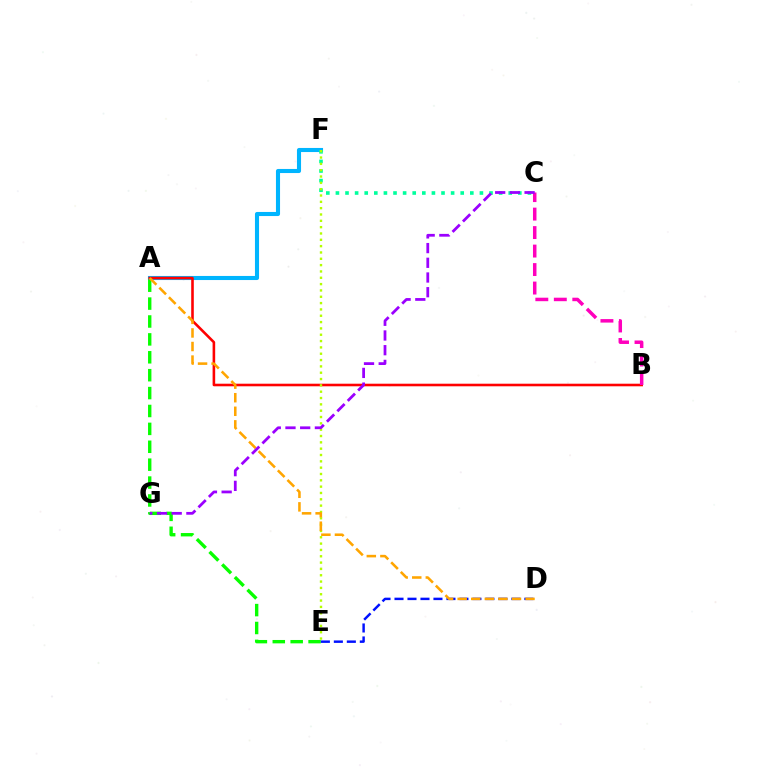{('A', 'F'): [{'color': '#00b5ff', 'line_style': 'solid', 'thickness': 2.94}], ('A', 'E'): [{'color': '#08ff00', 'line_style': 'dashed', 'thickness': 2.43}], ('A', 'B'): [{'color': '#ff0000', 'line_style': 'solid', 'thickness': 1.86}], ('C', 'F'): [{'color': '#00ff9d', 'line_style': 'dotted', 'thickness': 2.61}], ('E', 'F'): [{'color': '#b3ff00', 'line_style': 'dotted', 'thickness': 1.72}], ('B', 'C'): [{'color': '#ff00bd', 'line_style': 'dashed', 'thickness': 2.51}], ('D', 'E'): [{'color': '#0010ff', 'line_style': 'dashed', 'thickness': 1.76}], ('A', 'D'): [{'color': '#ffa500', 'line_style': 'dashed', 'thickness': 1.84}], ('C', 'G'): [{'color': '#9b00ff', 'line_style': 'dashed', 'thickness': 2.0}]}